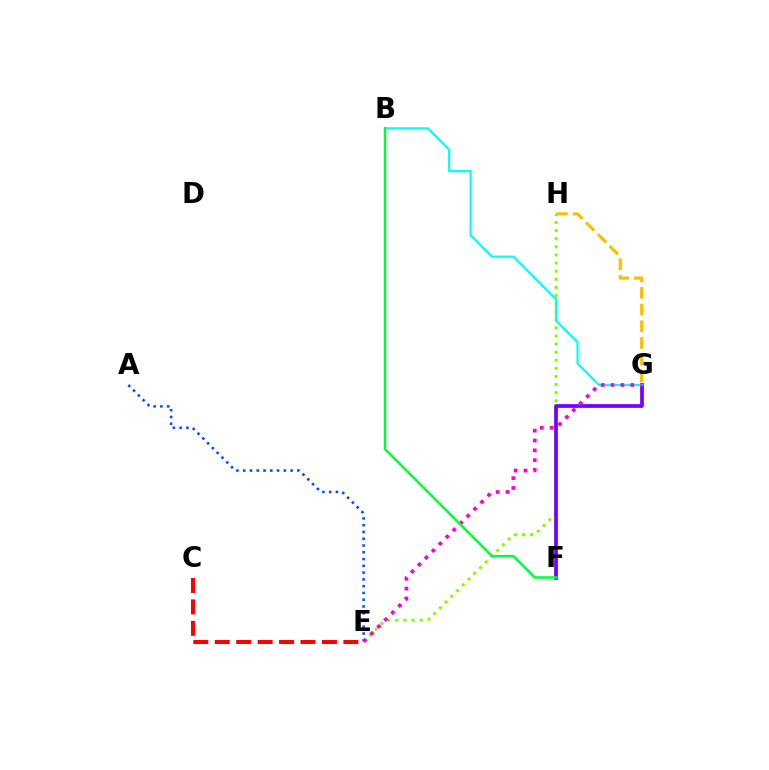{('G', 'H'): [{'color': '#ffbd00', 'line_style': 'dashed', 'thickness': 2.27}], ('A', 'E'): [{'color': '#004bff', 'line_style': 'dotted', 'thickness': 1.84}], ('E', 'H'): [{'color': '#84ff00', 'line_style': 'dotted', 'thickness': 2.2}], ('F', 'G'): [{'color': '#7200ff', 'line_style': 'solid', 'thickness': 2.68}], ('B', 'G'): [{'color': '#00fff6', 'line_style': 'solid', 'thickness': 1.56}], ('E', 'G'): [{'color': '#ff00cf', 'line_style': 'dotted', 'thickness': 2.67}], ('C', 'E'): [{'color': '#ff0000', 'line_style': 'dashed', 'thickness': 2.91}], ('B', 'F'): [{'color': '#00ff39', 'line_style': 'solid', 'thickness': 1.8}]}